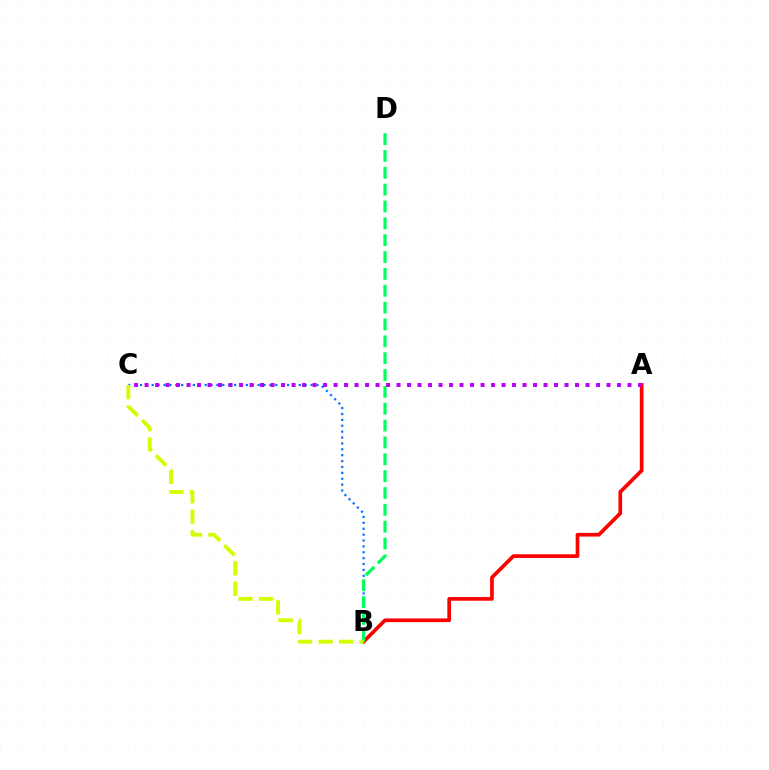{('B', 'C'): [{'color': '#0074ff', 'line_style': 'dotted', 'thickness': 1.6}, {'color': '#d1ff00', 'line_style': 'dashed', 'thickness': 2.78}], ('A', 'B'): [{'color': '#ff0000', 'line_style': 'solid', 'thickness': 2.65}], ('B', 'D'): [{'color': '#00ff5c', 'line_style': 'dashed', 'thickness': 2.29}], ('A', 'C'): [{'color': '#b900ff', 'line_style': 'dotted', 'thickness': 2.85}]}